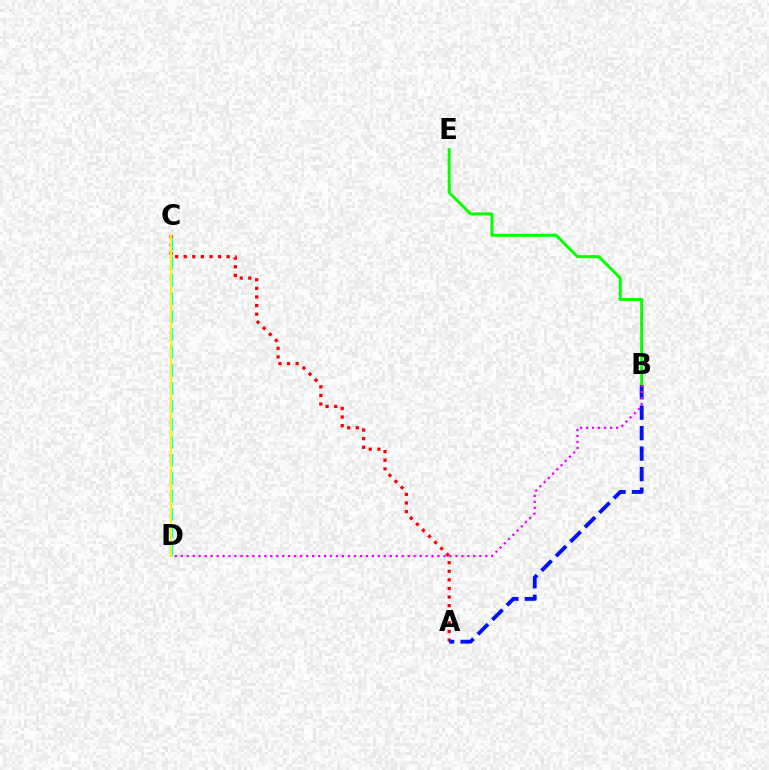{('B', 'E'): [{'color': '#08ff00', 'line_style': 'solid', 'thickness': 2.16}], ('A', 'C'): [{'color': '#ff0000', 'line_style': 'dotted', 'thickness': 2.34}], ('C', 'D'): [{'color': '#00fff6', 'line_style': 'dashed', 'thickness': 2.44}, {'color': '#fcf500', 'line_style': 'solid', 'thickness': 1.51}], ('A', 'B'): [{'color': '#0010ff', 'line_style': 'dashed', 'thickness': 2.78}], ('B', 'D'): [{'color': '#ee00ff', 'line_style': 'dotted', 'thickness': 1.62}]}